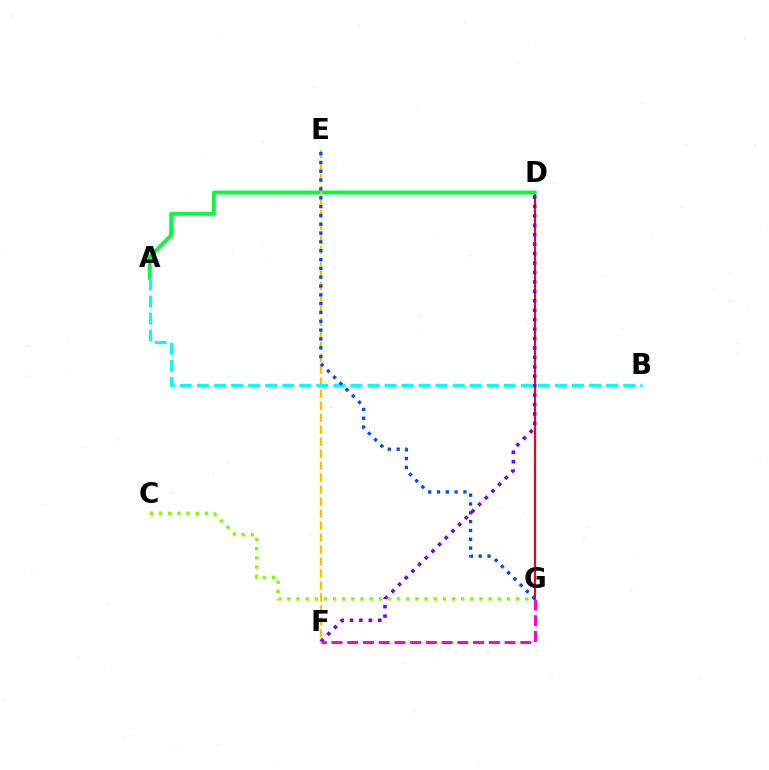{('D', 'G'): [{'color': '#ff0000', 'line_style': 'solid', 'thickness': 1.55}], ('A', 'D'): [{'color': '#00ff39', 'line_style': 'solid', 'thickness': 2.74}], ('D', 'F'): [{'color': '#7200ff', 'line_style': 'dotted', 'thickness': 2.56}], ('C', 'G'): [{'color': '#84ff00', 'line_style': 'dotted', 'thickness': 2.49}], ('E', 'F'): [{'color': '#ffbd00', 'line_style': 'dashed', 'thickness': 1.63}], ('A', 'B'): [{'color': '#00fff6', 'line_style': 'dashed', 'thickness': 2.32}], ('F', 'G'): [{'color': '#ff00cf', 'line_style': 'dashed', 'thickness': 2.14}], ('E', 'G'): [{'color': '#004bff', 'line_style': 'dotted', 'thickness': 2.4}]}